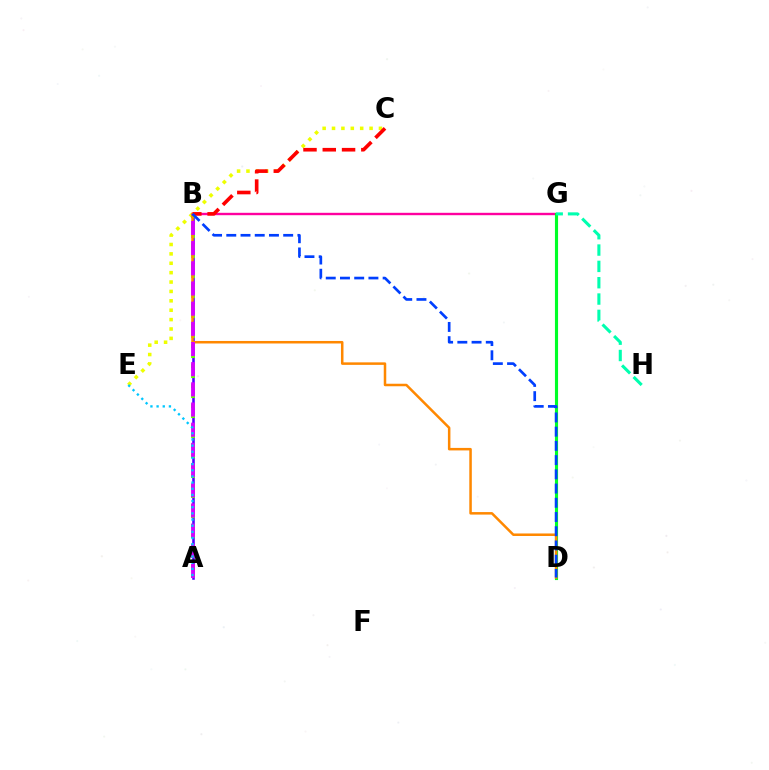{('A', 'B'): [{'color': '#4f00ff', 'line_style': 'solid', 'thickness': 1.84}, {'color': '#66ff00', 'line_style': 'dotted', 'thickness': 2.72}, {'color': '#d600ff', 'line_style': 'dashed', 'thickness': 2.74}], ('C', 'E'): [{'color': '#eeff00', 'line_style': 'dotted', 'thickness': 2.55}], ('B', 'G'): [{'color': '#ff00a0', 'line_style': 'solid', 'thickness': 1.72}], ('D', 'G'): [{'color': '#00ff27', 'line_style': 'solid', 'thickness': 2.25}], ('G', 'H'): [{'color': '#00ffaf', 'line_style': 'dashed', 'thickness': 2.22}], ('B', 'D'): [{'color': '#ff8800', 'line_style': 'solid', 'thickness': 1.81}, {'color': '#003fff', 'line_style': 'dashed', 'thickness': 1.93}], ('B', 'C'): [{'color': '#ff0000', 'line_style': 'dashed', 'thickness': 2.62}], ('A', 'E'): [{'color': '#00c7ff', 'line_style': 'dotted', 'thickness': 1.67}]}